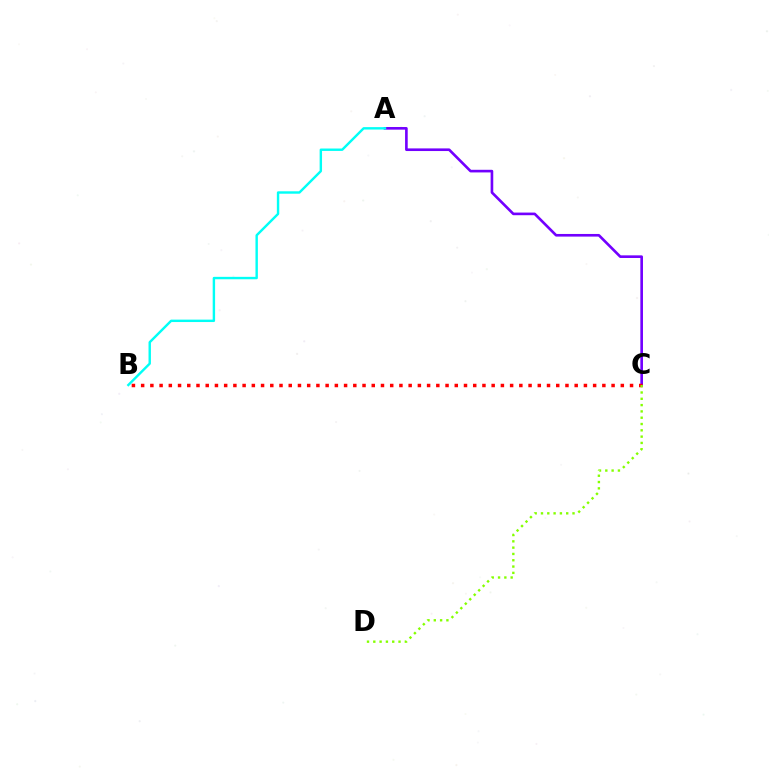{('A', 'C'): [{'color': '#7200ff', 'line_style': 'solid', 'thickness': 1.9}], ('B', 'C'): [{'color': '#ff0000', 'line_style': 'dotted', 'thickness': 2.51}], ('A', 'B'): [{'color': '#00fff6', 'line_style': 'solid', 'thickness': 1.74}], ('C', 'D'): [{'color': '#84ff00', 'line_style': 'dotted', 'thickness': 1.71}]}